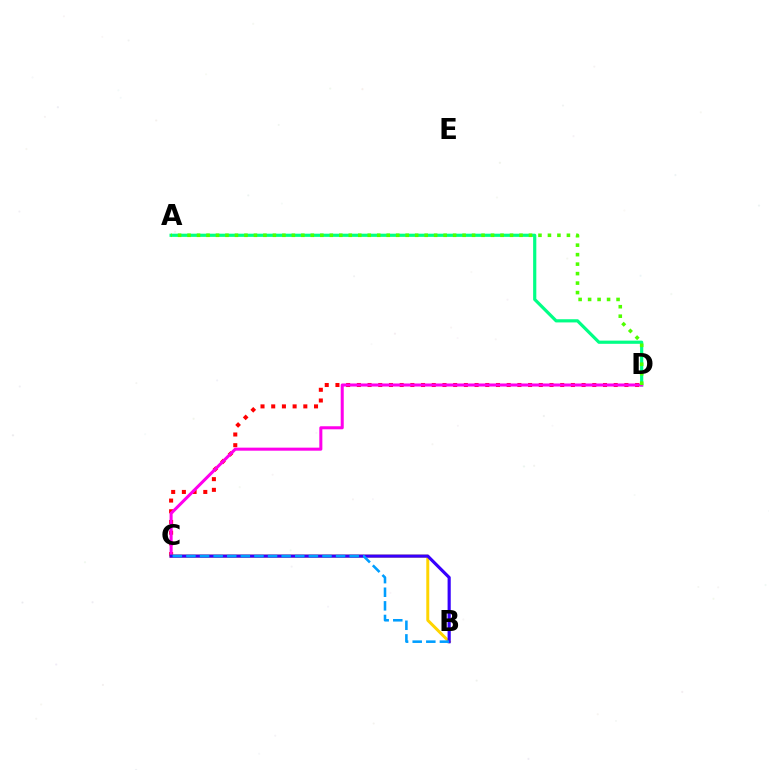{('A', 'D'): [{'color': '#00ff86', 'line_style': 'solid', 'thickness': 2.29}, {'color': '#4fff00', 'line_style': 'dotted', 'thickness': 2.58}], ('C', 'D'): [{'color': '#ff0000', 'line_style': 'dotted', 'thickness': 2.91}, {'color': '#ff00ed', 'line_style': 'solid', 'thickness': 2.19}], ('B', 'C'): [{'color': '#ffd500', 'line_style': 'solid', 'thickness': 2.14}, {'color': '#3700ff', 'line_style': 'solid', 'thickness': 2.27}, {'color': '#009eff', 'line_style': 'dashed', 'thickness': 1.85}]}